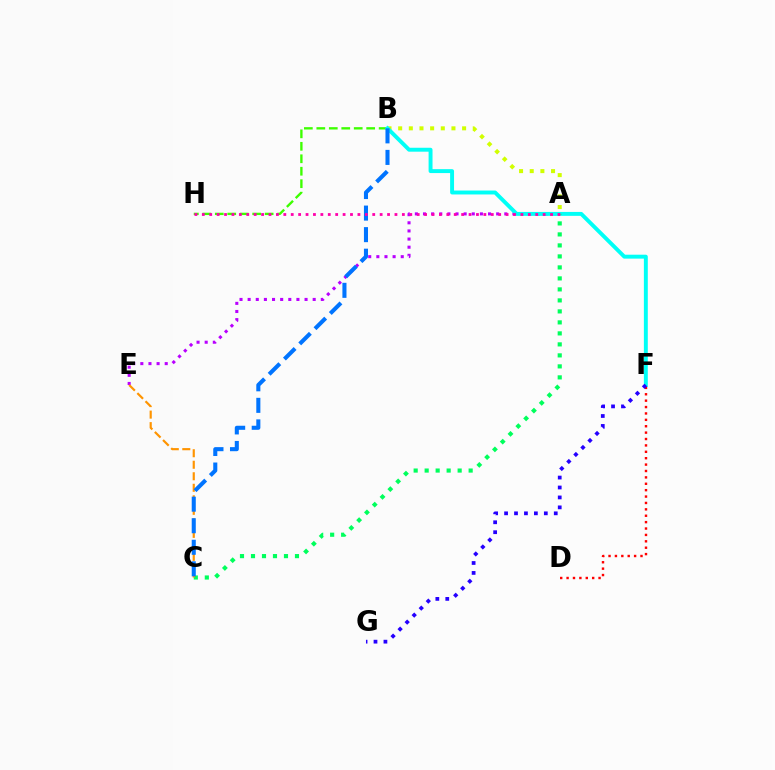{('A', 'E'): [{'color': '#b900ff', 'line_style': 'dotted', 'thickness': 2.21}], ('A', 'B'): [{'color': '#d1ff00', 'line_style': 'dotted', 'thickness': 2.9}], ('B', 'H'): [{'color': '#3dff00', 'line_style': 'dashed', 'thickness': 1.69}], ('B', 'F'): [{'color': '#00fff6', 'line_style': 'solid', 'thickness': 2.82}], ('D', 'F'): [{'color': '#ff0000', 'line_style': 'dotted', 'thickness': 1.74}], ('A', 'C'): [{'color': '#00ff5c', 'line_style': 'dotted', 'thickness': 2.99}], ('F', 'G'): [{'color': '#2500ff', 'line_style': 'dotted', 'thickness': 2.7}], ('C', 'E'): [{'color': '#ff9400', 'line_style': 'dashed', 'thickness': 1.56}], ('B', 'C'): [{'color': '#0074ff', 'line_style': 'dashed', 'thickness': 2.93}], ('A', 'H'): [{'color': '#ff00ac', 'line_style': 'dotted', 'thickness': 2.01}]}